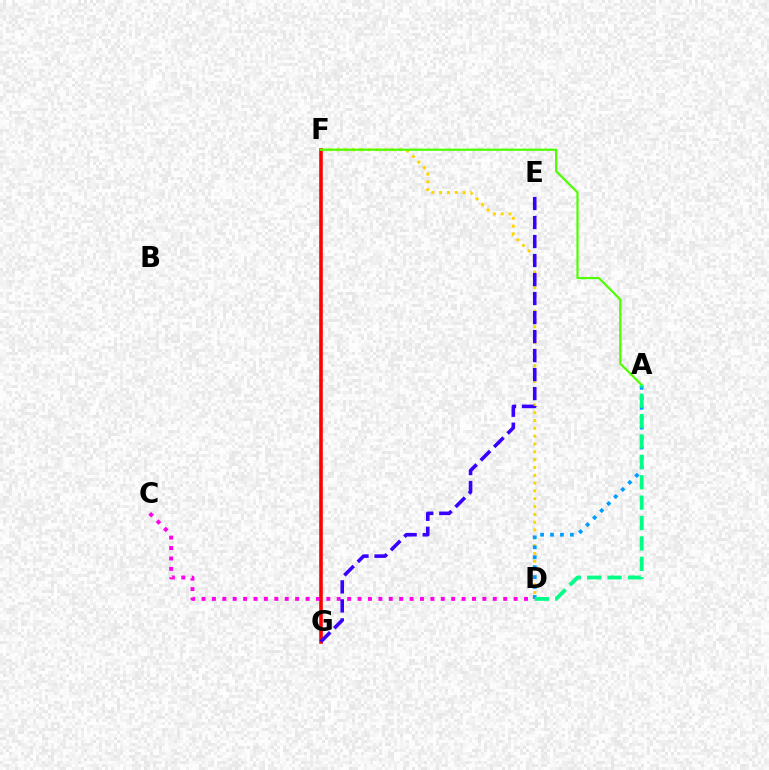{('D', 'F'): [{'color': '#ffd500', 'line_style': 'dotted', 'thickness': 2.12}], ('A', 'D'): [{'color': '#009eff', 'line_style': 'dotted', 'thickness': 2.7}, {'color': '#00ff86', 'line_style': 'dashed', 'thickness': 2.77}], ('C', 'D'): [{'color': '#ff00ed', 'line_style': 'dotted', 'thickness': 2.83}], ('F', 'G'): [{'color': '#ff0000', 'line_style': 'solid', 'thickness': 2.59}], ('A', 'F'): [{'color': '#4fff00', 'line_style': 'solid', 'thickness': 1.6}], ('E', 'G'): [{'color': '#3700ff', 'line_style': 'dashed', 'thickness': 2.58}]}